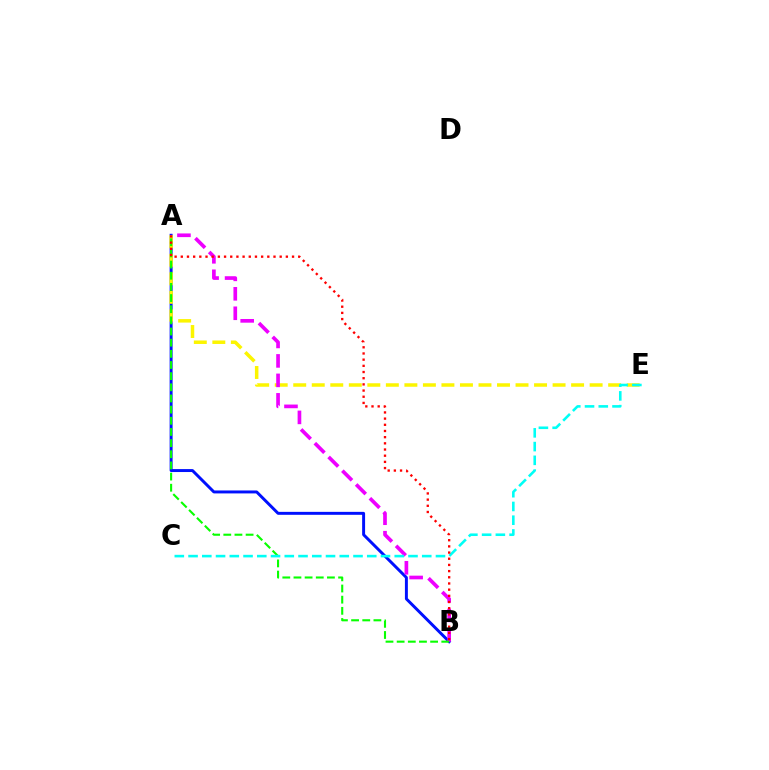{('A', 'B'): [{'color': '#0010ff', 'line_style': 'solid', 'thickness': 2.12}, {'color': '#ee00ff', 'line_style': 'dashed', 'thickness': 2.64}, {'color': '#08ff00', 'line_style': 'dashed', 'thickness': 1.52}, {'color': '#ff0000', 'line_style': 'dotted', 'thickness': 1.68}], ('A', 'E'): [{'color': '#fcf500', 'line_style': 'dashed', 'thickness': 2.52}], ('C', 'E'): [{'color': '#00fff6', 'line_style': 'dashed', 'thickness': 1.87}]}